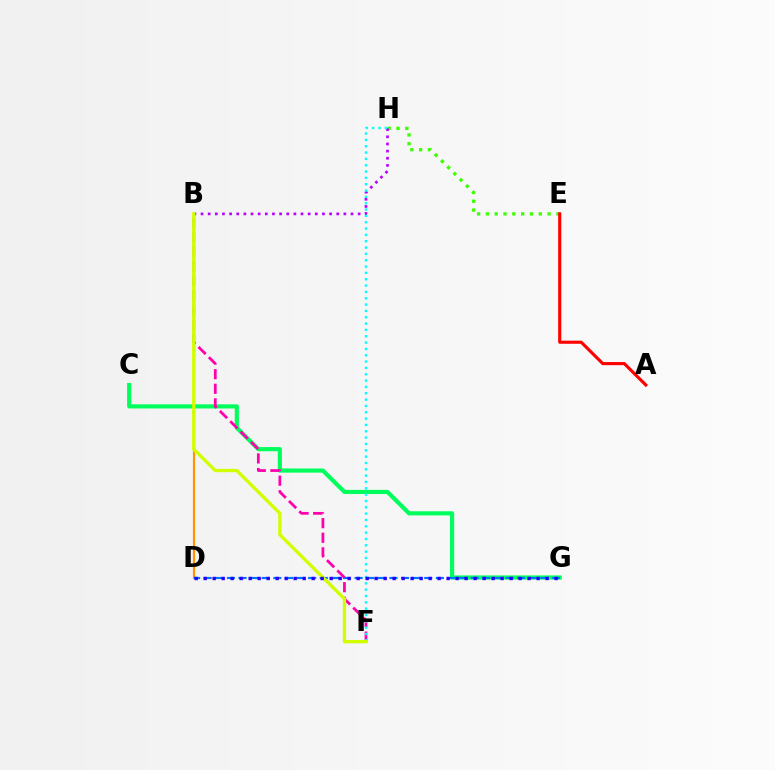{('E', 'H'): [{'color': '#3dff00', 'line_style': 'dotted', 'thickness': 2.39}], ('B', 'H'): [{'color': '#b900ff', 'line_style': 'dotted', 'thickness': 1.94}], ('C', 'G'): [{'color': '#00ff5c', 'line_style': 'solid', 'thickness': 2.99}], ('B', 'D'): [{'color': '#ff9400', 'line_style': 'solid', 'thickness': 1.57}], ('D', 'G'): [{'color': '#0074ff', 'line_style': 'dashed', 'thickness': 1.58}, {'color': '#2500ff', 'line_style': 'dotted', 'thickness': 2.44}], ('B', 'F'): [{'color': '#ff00ac', 'line_style': 'dashed', 'thickness': 1.98}, {'color': '#d1ff00', 'line_style': 'solid', 'thickness': 2.38}], ('A', 'E'): [{'color': '#ff0000', 'line_style': 'solid', 'thickness': 2.25}], ('F', 'H'): [{'color': '#00fff6', 'line_style': 'dotted', 'thickness': 1.72}]}